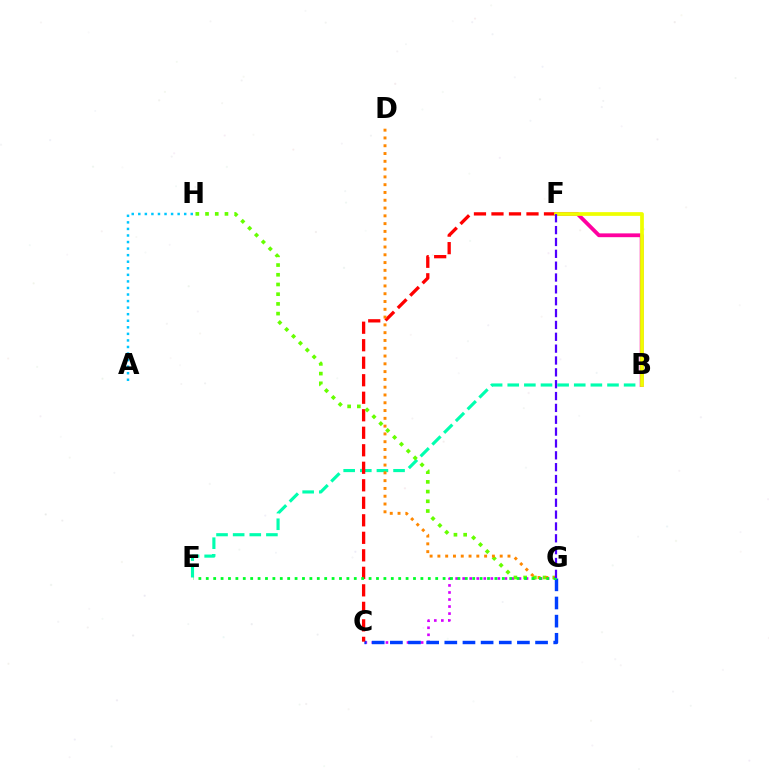{('C', 'G'): [{'color': '#d600ff', 'line_style': 'dotted', 'thickness': 1.91}, {'color': '#003fff', 'line_style': 'dashed', 'thickness': 2.47}], ('B', 'E'): [{'color': '#00ffaf', 'line_style': 'dashed', 'thickness': 2.26}], ('B', 'F'): [{'color': '#ff00a0', 'line_style': 'solid', 'thickness': 2.74}, {'color': '#eeff00', 'line_style': 'solid', 'thickness': 2.69}], ('C', 'F'): [{'color': '#ff0000', 'line_style': 'dashed', 'thickness': 2.38}], ('G', 'H'): [{'color': '#66ff00', 'line_style': 'dotted', 'thickness': 2.64}], ('D', 'G'): [{'color': '#ff8800', 'line_style': 'dotted', 'thickness': 2.12}], ('E', 'G'): [{'color': '#00ff27', 'line_style': 'dotted', 'thickness': 2.01}], ('A', 'H'): [{'color': '#00c7ff', 'line_style': 'dotted', 'thickness': 1.78}], ('F', 'G'): [{'color': '#4f00ff', 'line_style': 'dashed', 'thickness': 1.61}]}